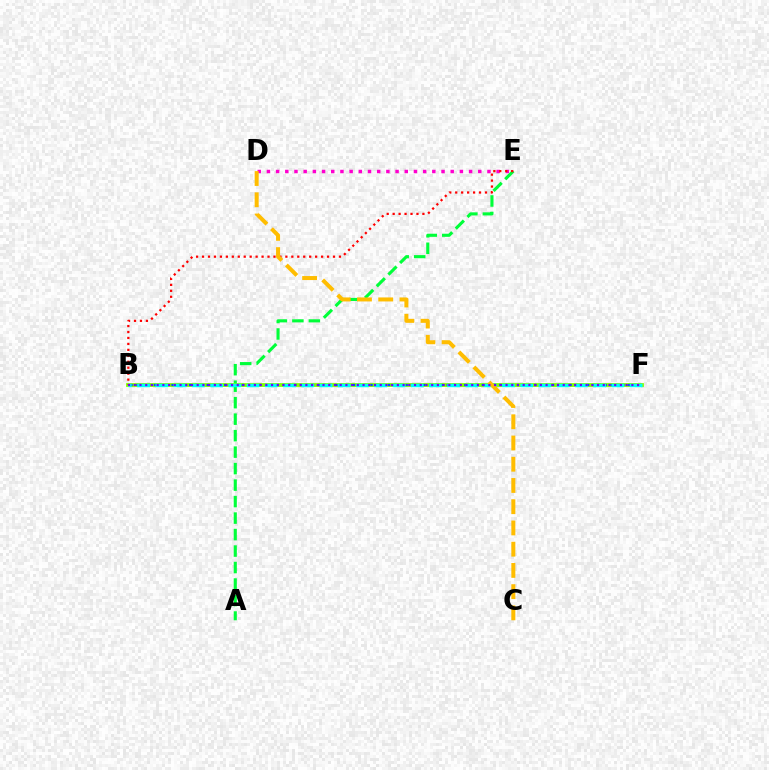{('A', 'E'): [{'color': '#00ff39', 'line_style': 'dashed', 'thickness': 2.24}], ('B', 'F'): [{'color': '#84ff00', 'line_style': 'solid', 'thickness': 2.74}, {'color': '#004bff', 'line_style': 'dotted', 'thickness': 1.59}, {'color': '#00fff6', 'line_style': 'dashed', 'thickness': 2.48}, {'color': '#7200ff', 'line_style': 'dotted', 'thickness': 1.55}], ('D', 'E'): [{'color': '#ff00cf', 'line_style': 'dotted', 'thickness': 2.5}], ('B', 'E'): [{'color': '#ff0000', 'line_style': 'dotted', 'thickness': 1.62}], ('C', 'D'): [{'color': '#ffbd00', 'line_style': 'dashed', 'thickness': 2.88}]}